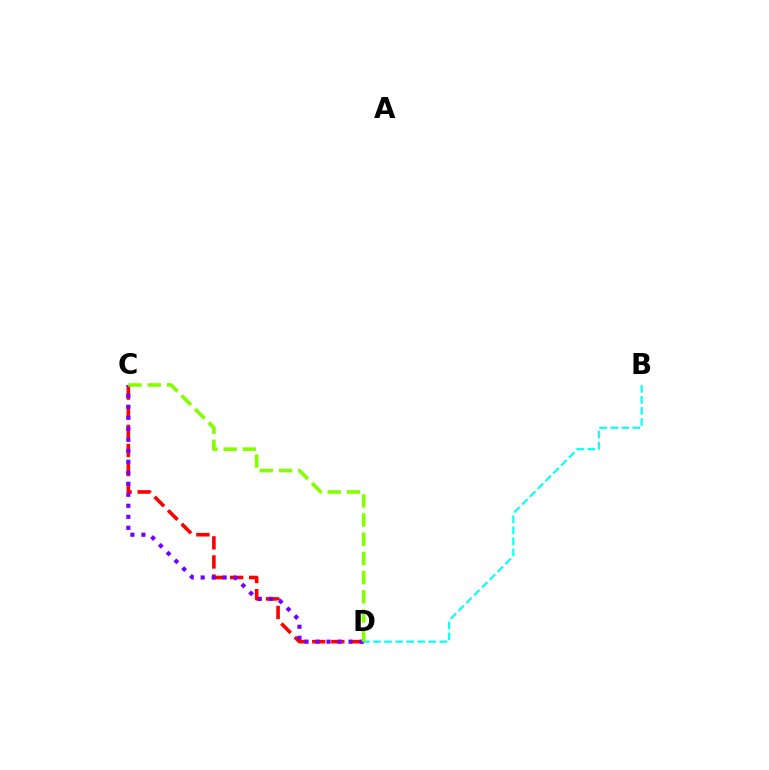{('C', 'D'): [{'color': '#ff0000', 'line_style': 'dashed', 'thickness': 2.6}, {'color': '#7200ff', 'line_style': 'dotted', 'thickness': 2.99}, {'color': '#84ff00', 'line_style': 'dashed', 'thickness': 2.61}], ('B', 'D'): [{'color': '#00fff6', 'line_style': 'dashed', 'thickness': 1.5}]}